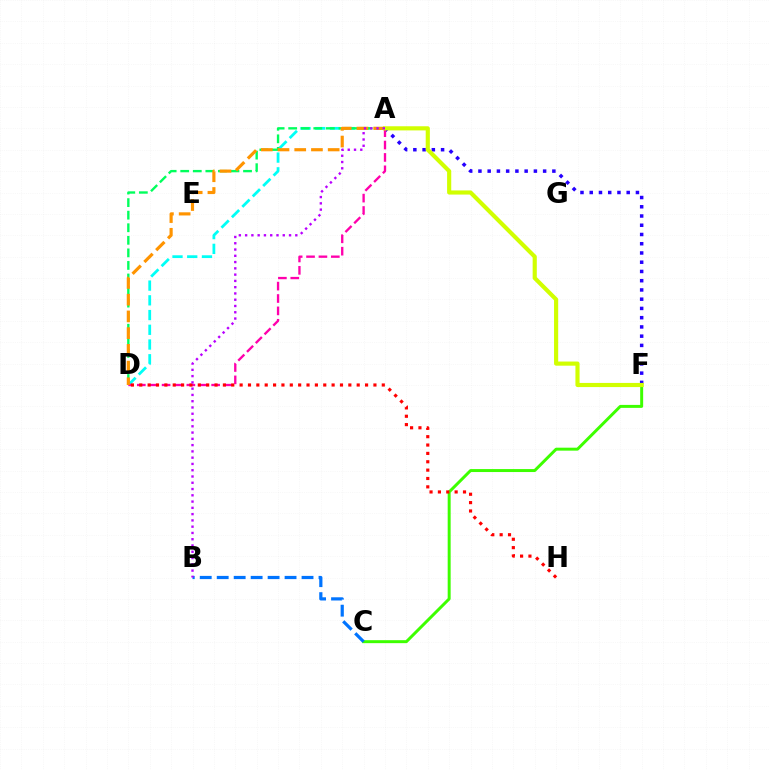{('A', 'F'): [{'color': '#2500ff', 'line_style': 'dotted', 'thickness': 2.51}, {'color': '#d1ff00', 'line_style': 'solid', 'thickness': 2.98}], ('C', 'F'): [{'color': '#3dff00', 'line_style': 'solid', 'thickness': 2.14}], ('B', 'C'): [{'color': '#0074ff', 'line_style': 'dashed', 'thickness': 2.3}], ('A', 'D'): [{'color': '#00fff6', 'line_style': 'dashed', 'thickness': 2.0}, {'color': '#00ff5c', 'line_style': 'dashed', 'thickness': 1.71}, {'color': '#ff00ac', 'line_style': 'dashed', 'thickness': 1.68}, {'color': '#ff9400', 'line_style': 'dashed', 'thickness': 2.27}], ('D', 'H'): [{'color': '#ff0000', 'line_style': 'dotted', 'thickness': 2.27}], ('A', 'B'): [{'color': '#b900ff', 'line_style': 'dotted', 'thickness': 1.7}]}